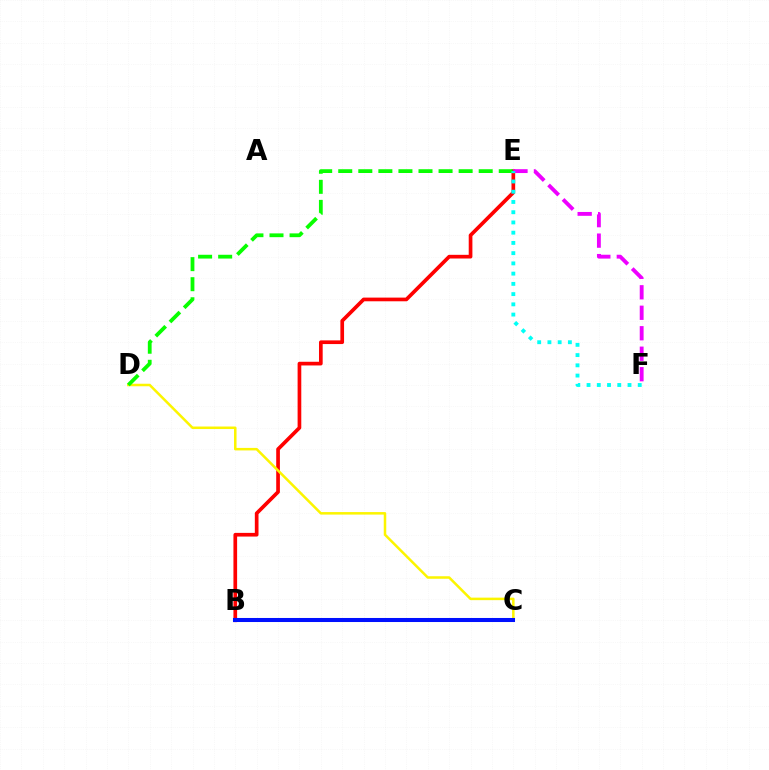{('B', 'E'): [{'color': '#ff0000', 'line_style': 'solid', 'thickness': 2.65}], ('E', 'F'): [{'color': '#ee00ff', 'line_style': 'dashed', 'thickness': 2.78}, {'color': '#00fff6', 'line_style': 'dotted', 'thickness': 2.78}], ('C', 'D'): [{'color': '#fcf500', 'line_style': 'solid', 'thickness': 1.81}], ('D', 'E'): [{'color': '#08ff00', 'line_style': 'dashed', 'thickness': 2.73}], ('B', 'C'): [{'color': '#0010ff', 'line_style': 'solid', 'thickness': 2.92}]}